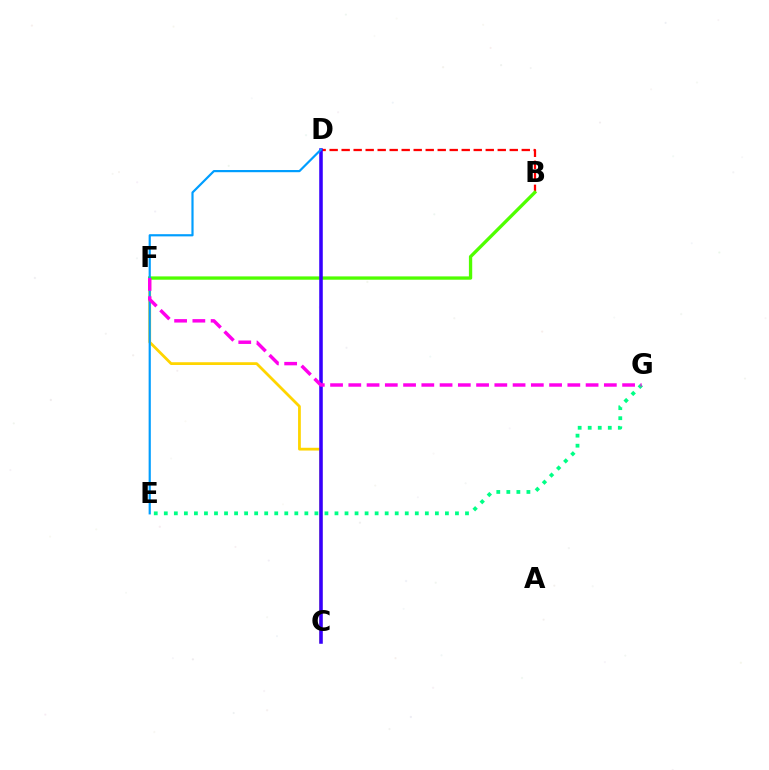{('C', 'F'): [{'color': '#ffd500', 'line_style': 'solid', 'thickness': 2.0}], ('B', 'D'): [{'color': '#ff0000', 'line_style': 'dashed', 'thickness': 1.63}], ('B', 'F'): [{'color': '#4fff00', 'line_style': 'solid', 'thickness': 2.39}], ('C', 'D'): [{'color': '#3700ff', 'line_style': 'solid', 'thickness': 2.56}], ('D', 'E'): [{'color': '#009eff', 'line_style': 'solid', 'thickness': 1.58}], ('E', 'G'): [{'color': '#00ff86', 'line_style': 'dotted', 'thickness': 2.73}], ('F', 'G'): [{'color': '#ff00ed', 'line_style': 'dashed', 'thickness': 2.48}]}